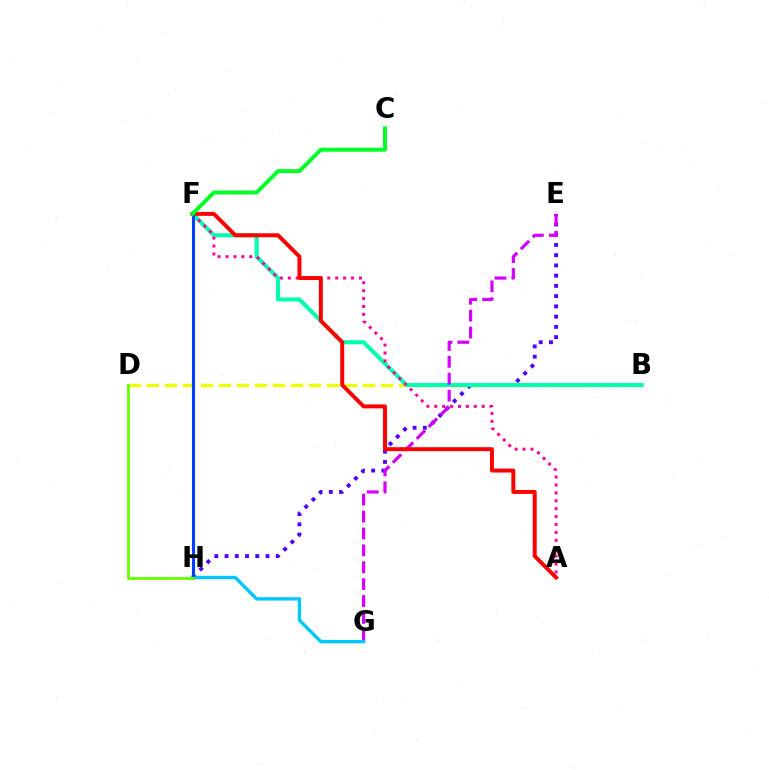{('B', 'D'): [{'color': '#eeff00', 'line_style': 'dashed', 'thickness': 2.45}], ('F', 'H'): [{'color': '#ff8800', 'line_style': 'dashed', 'thickness': 1.86}, {'color': '#003fff', 'line_style': 'solid', 'thickness': 2.23}], ('E', 'H'): [{'color': '#4f00ff', 'line_style': 'dotted', 'thickness': 2.78}], ('B', 'F'): [{'color': '#00ffaf', 'line_style': 'solid', 'thickness': 2.93}], ('A', 'F'): [{'color': '#ff00a0', 'line_style': 'dotted', 'thickness': 2.15}, {'color': '#ff0000', 'line_style': 'solid', 'thickness': 2.85}], ('E', 'G'): [{'color': '#d600ff', 'line_style': 'dashed', 'thickness': 2.29}], ('G', 'H'): [{'color': '#00c7ff', 'line_style': 'solid', 'thickness': 2.43}], ('D', 'H'): [{'color': '#66ff00', 'line_style': 'solid', 'thickness': 2.04}], ('C', 'F'): [{'color': '#00ff27', 'line_style': 'solid', 'thickness': 2.83}]}